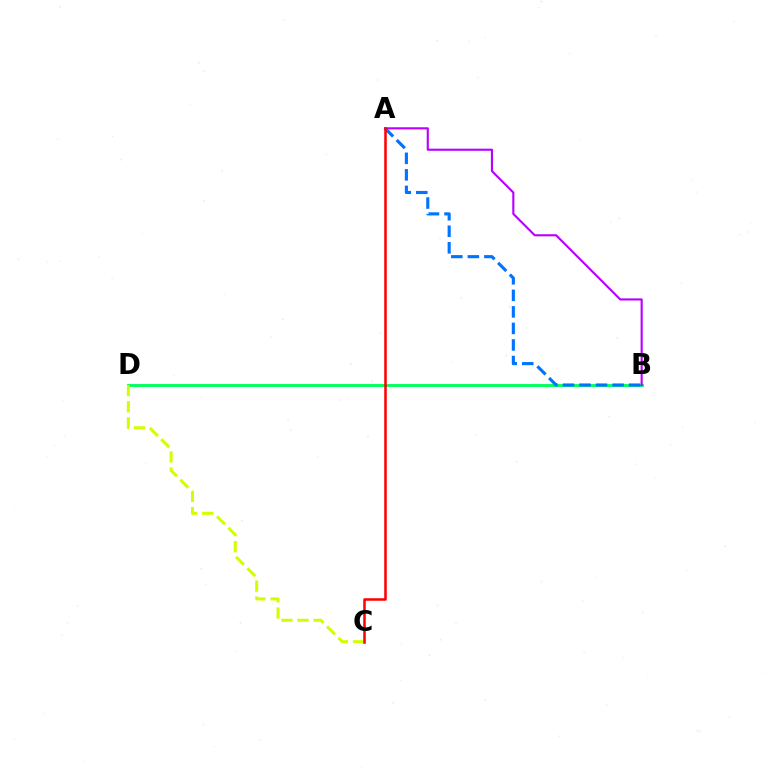{('B', 'D'): [{'color': '#00ff5c', 'line_style': 'solid', 'thickness': 2.07}], ('A', 'B'): [{'color': '#b900ff', 'line_style': 'solid', 'thickness': 1.53}, {'color': '#0074ff', 'line_style': 'dashed', 'thickness': 2.25}], ('C', 'D'): [{'color': '#d1ff00', 'line_style': 'dashed', 'thickness': 2.19}], ('A', 'C'): [{'color': '#ff0000', 'line_style': 'solid', 'thickness': 1.82}]}